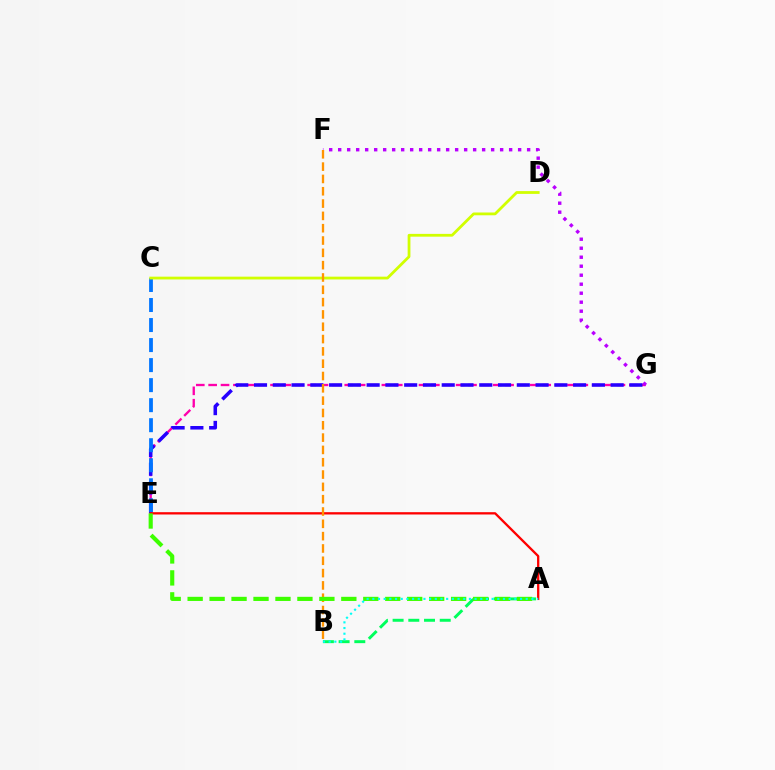{('E', 'G'): [{'color': '#ff00ac', 'line_style': 'dashed', 'thickness': 1.68}, {'color': '#2500ff', 'line_style': 'dashed', 'thickness': 2.55}], ('A', 'B'): [{'color': '#00ff5c', 'line_style': 'dashed', 'thickness': 2.13}, {'color': '#00fff6', 'line_style': 'dotted', 'thickness': 1.54}], ('C', 'E'): [{'color': '#0074ff', 'line_style': 'dashed', 'thickness': 2.72}], ('C', 'D'): [{'color': '#d1ff00', 'line_style': 'solid', 'thickness': 2.01}], ('A', 'E'): [{'color': '#ff0000', 'line_style': 'solid', 'thickness': 1.66}, {'color': '#3dff00', 'line_style': 'dashed', 'thickness': 2.98}], ('F', 'G'): [{'color': '#b900ff', 'line_style': 'dotted', 'thickness': 2.44}], ('B', 'F'): [{'color': '#ff9400', 'line_style': 'dashed', 'thickness': 1.67}]}